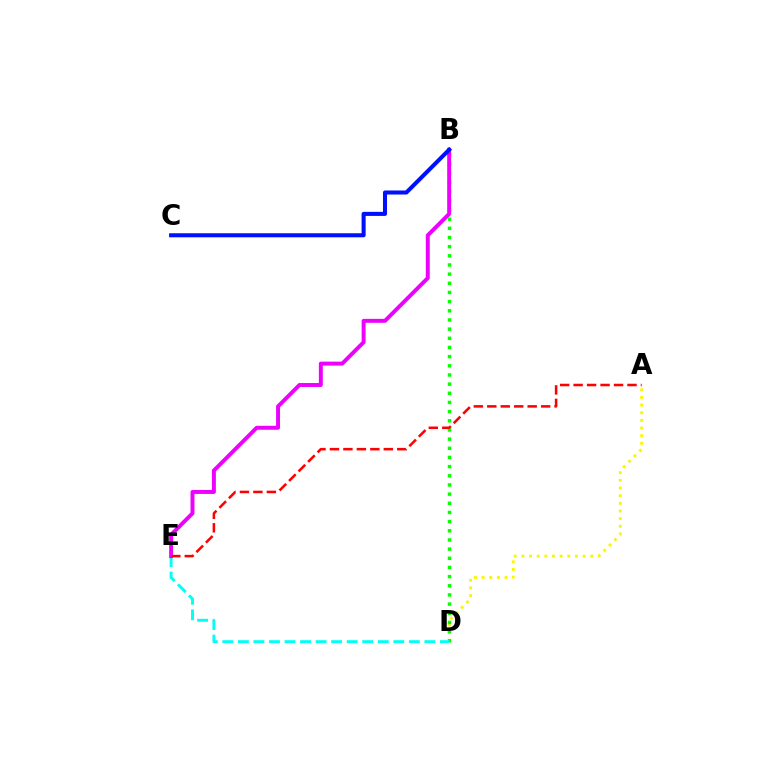{('A', 'D'): [{'color': '#fcf500', 'line_style': 'dotted', 'thickness': 2.08}], ('B', 'D'): [{'color': '#08ff00', 'line_style': 'dotted', 'thickness': 2.49}], ('D', 'E'): [{'color': '#00fff6', 'line_style': 'dashed', 'thickness': 2.11}], ('B', 'E'): [{'color': '#ee00ff', 'line_style': 'solid', 'thickness': 2.84}], ('A', 'E'): [{'color': '#ff0000', 'line_style': 'dashed', 'thickness': 1.83}], ('B', 'C'): [{'color': '#0010ff', 'line_style': 'solid', 'thickness': 2.92}]}